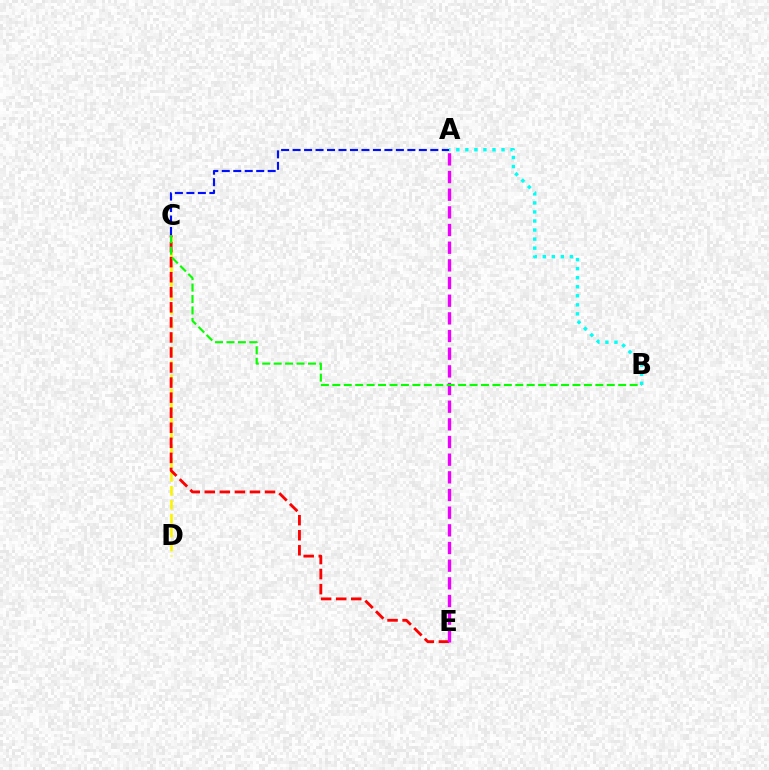{('C', 'D'): [{'color': '#fcf500', 'line_style': 'dashed', 'thickness': 1.89}], ('C', 'E'): [{'color': '#ff0000', 'line_style': 'dashed', 'thickness': 2.05}], ('A', 'E'): [{'color': '#ee00ff', 'line_style': 'dashed', 'thickness': 2.4}], ('B', 'C'): [{'color': '#08ff00', 'line_style': 'dashed', 'thickness': 1.55}], ('A', 'C'): [{'color': '#0010ff', 'line_style': 'dashed', 'thickness': 1.56}], ('A', 'B'): [{'color': '#00fff6', 'line_style': 'dotted', 'thickness': 2.46}]}